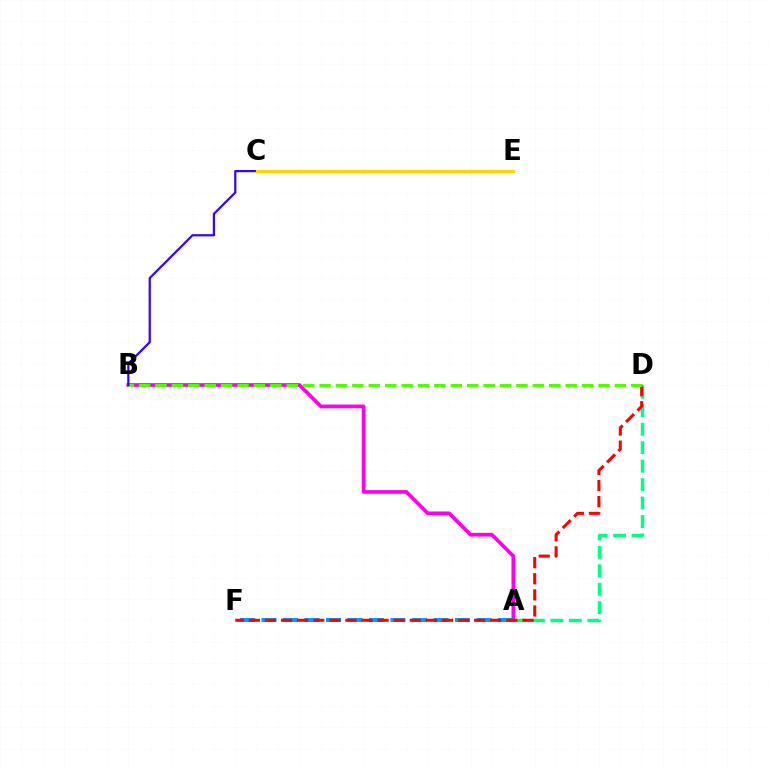{('A', 'B'): [{'color': '#ff00ed', 'line_style': 'solid', 'thickness': 2.68}], ('A', 'F'): [{'color': '#009eff', 'line_style': 'dashed', 'thickness': 2.92}], ('A', 'D'): [{'color': '#00ff86', 'line_style': 'dashed', 'thickness': 2.51}], ('D', 'F'): [{'color': '#ff0000', 'line_style': 'dashed', 'thickness': 2.19}], ('B', 'D'): [{'color': '#4fff00', 'line_style': 'dashed', 'thickness': 2.23}], ('B', 'E'): [{'color': '#3700ff', 'line_style': 'solid', 'thickness': 1.59}], ('C', 'E'): [{'color': '#ffd500', 'line_style': 'solid', 'thickness': 2.31}]}